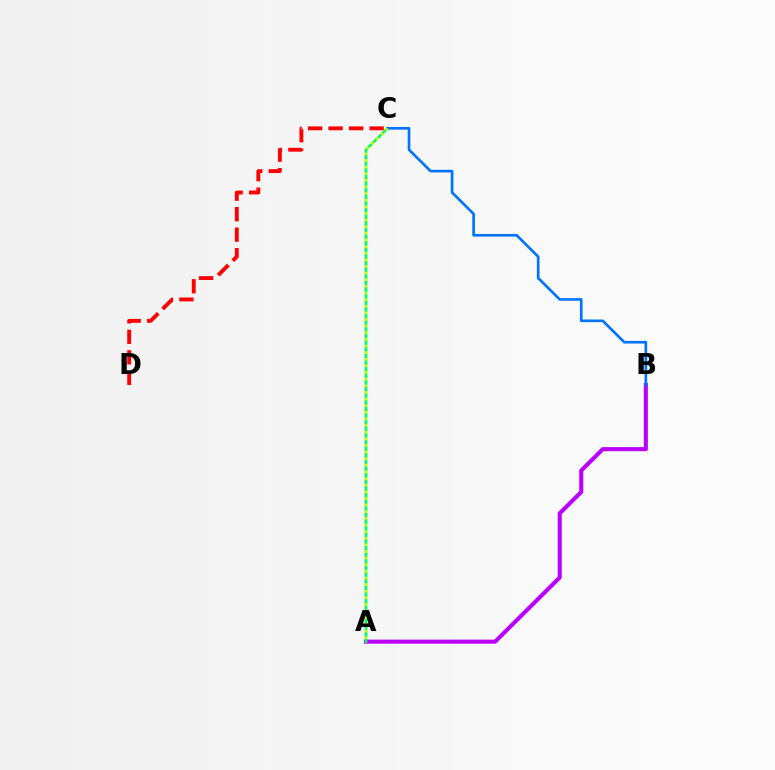{('A', 'B'): [{'color': '#b900ff', 'line_style': 'solid', 'thickness': 2.93}], ('A', 'C'): [{'color': '#00ff5c', 'line_style': 'solid', 'thickness': 1.88}, {'color': '#d1ff00', 'line_style': 'dotted', 'thickness': 1.8}], ('B', 'C'): [{'color': '#0074ff', 'line_style': 'solid', 'thickness': 1.92}], ('C', 'D'): [{'color': '#ff0000', 'line_style': 'dashed', 'thickness': 2.79}]}